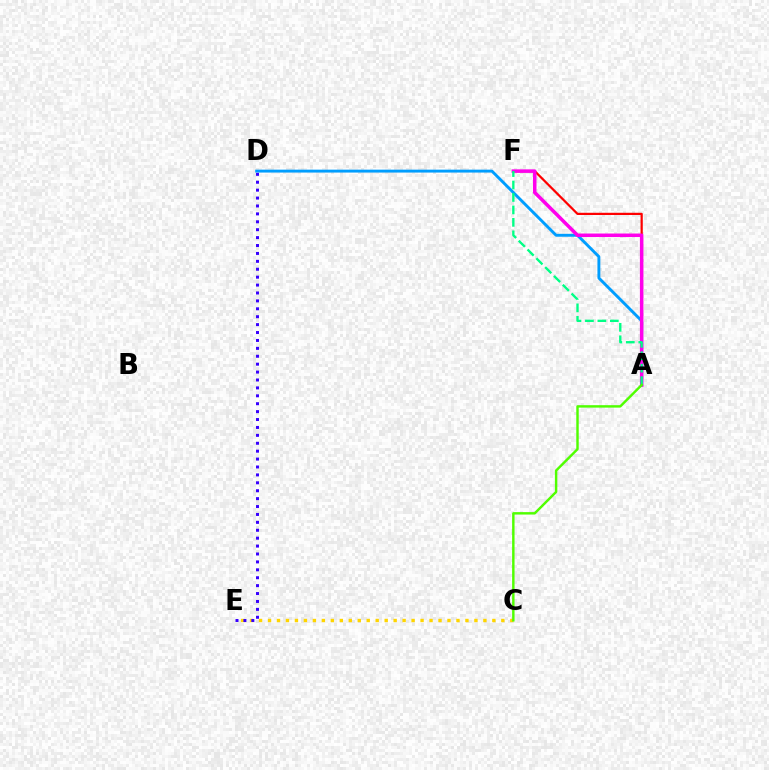{('C', 'E'): [{'color': '#ffd500', 'line_style': 'dotted', 'thickness': 2.44}], ('A', 'F'): [{'color': '#ff0000', 'line_style': 'solid', 'thickness': 1.6}, {'color': '#ff00ed', 'line_style': 'solid', 'thickness': 2.53}, {'color': '#00ff86', 'line_style': 'dashed', 'thickness': 1.69}], ('A', 'D'): [{'color': '#009eff', 'line_style': 'solid', 'thickness': 2.09}], ('D', 'E'): [{'color': '#3700ff', 'line_style': 'dotted', 'thickness': 2.15}], ('A', 'C'): [{'color': '#4fff00', 'line_style': 'solid', 'thickness': 1.75}]}